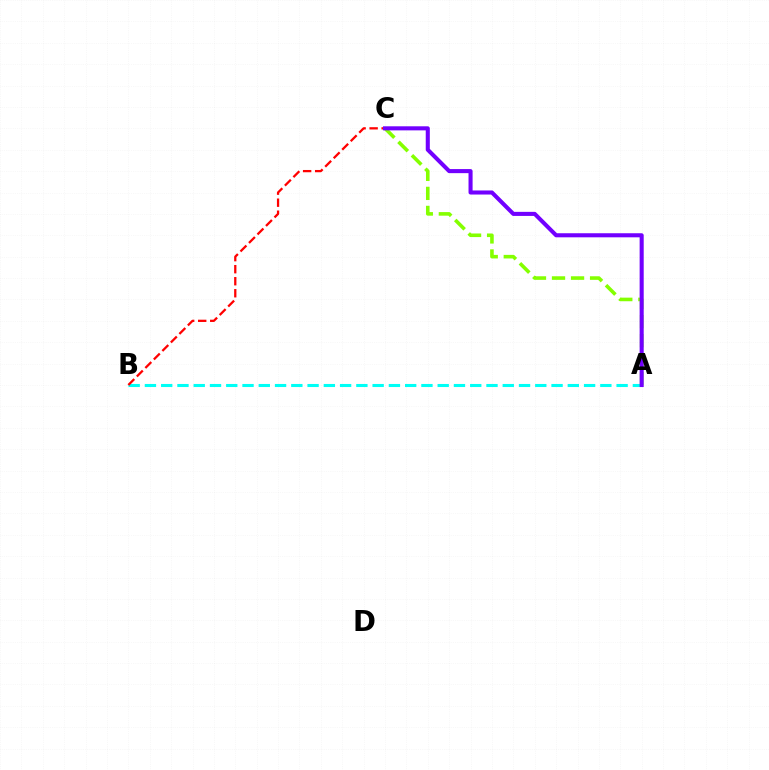{('A', 'B'): [{'color': '#00fff6', 'line_style': 'dashed', 'thickness': 2.21}], ('A', 'C'): [{'color': '#84ff00', 'line_style': 'dashed', 'thickness': 2.59}, {'color': '#7200ff', 'line_style': 'solid', 'thickness': 2.93}], ('B', 'C'): [{'color': '#ff0000', 'line_style': 'dashed', 'thickness': 1.63}]}